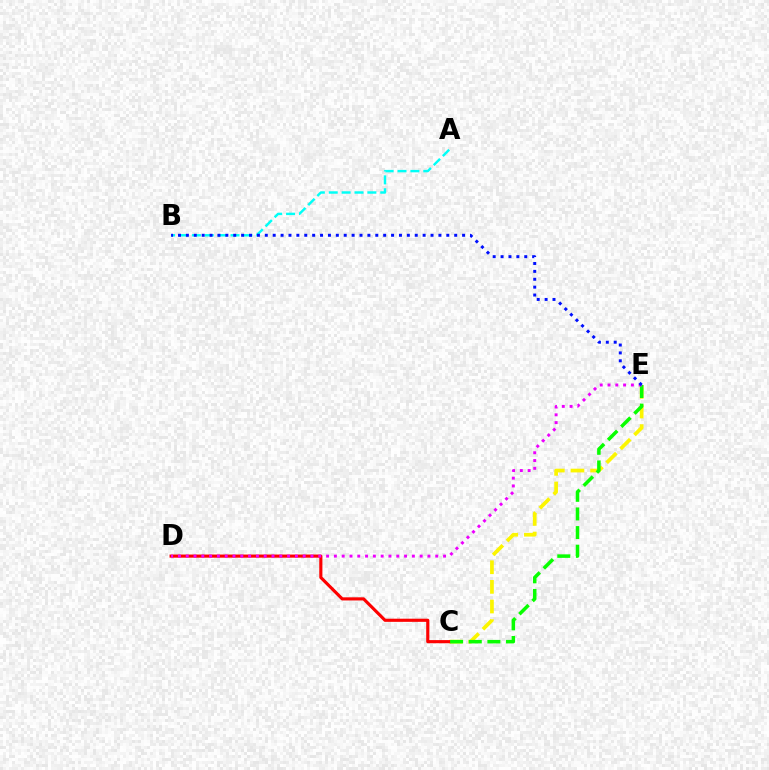{('C', 'E'): [{'color': '#fcf500', 'line_style': 'dashed', 'thickness': 2.67}, {'color': '#08ff00', 'line_style': 'dashed', 'thickness': 2.53}], ('C', 'D'): [{'color': '#ff0000', 'line_style': 'solid', 'thickness': 2.26}], ('A', 'B'): [{'color': '#00fff6', 'line_style': 'dashed', 'thickness': 1.75}], ('D', 'E'): [{'color': '#ee00ff', 'line_style': 'dotted', 'thickness': 2.12}], ('B', 'E'): [{'color': '#0010ff', 'line_style': 'dotted', 'thickness': 2.14}]}